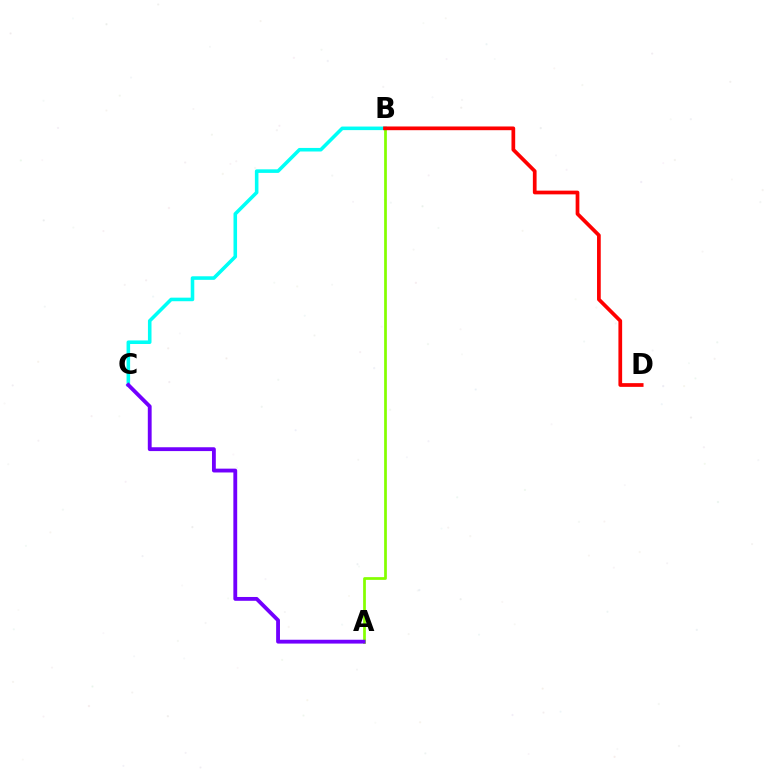{('B', 'C'): [{'color': '#00fff6', 'line_style': 'solid', 'thickness': 2.57}], ('A', 'B'): [{'color': '#84ff00', 'line_style': 'solid', 'thickness': 1.97}], ('B', 'D'): [{'color': '#ff0000', 'line_style': 'solid', 'thickness': 2.68}], ('A', 'C'): [{'color': '#7200ff', 'line_style': 'solid', 'thickness': 2.76}]}